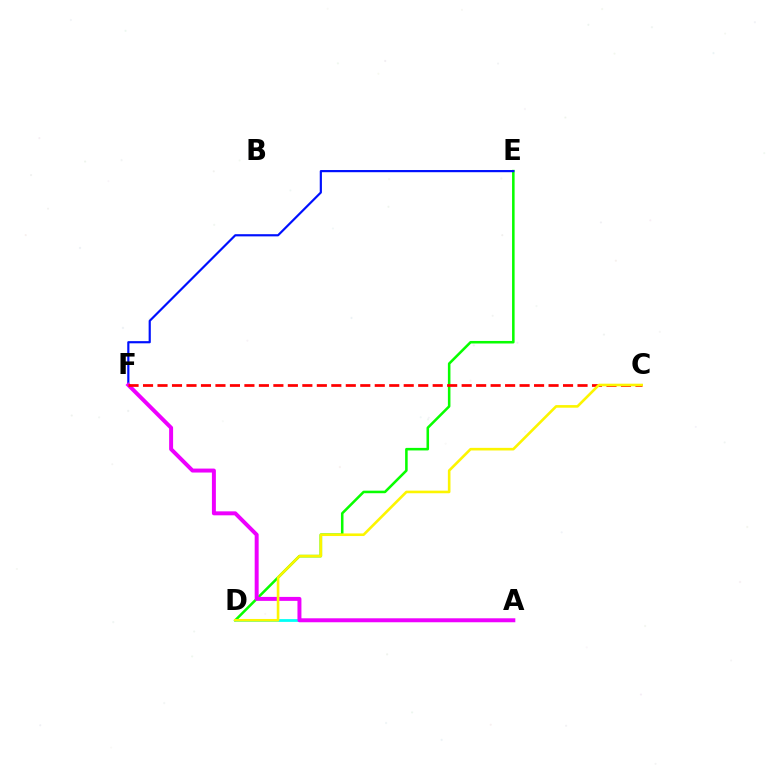{('D', 'E'): [{'color': '#08ff00', 'line_style': 'solid', 'thickness': 1.84}], ('E', 'F'): [{'color': '#0010ff', 'line_style': 'solid', 'thickness': 1.57}], ('A', 'D'): [{'color': '#00fff6', 'line_style': 'solid', 'thickness': 2.0}], ('A', 'F'): [{'color': '#ee00ff', 'line_style': 'solid', 'thickness': 2.85}], ('C', 'F'): [{'color': '#ff0000', 'line_style': 'dashed', 'thickness': 1.97}], ('C', 'D'): [{'color': '#fcf500', 'line_style': 'solid', 'thickness': 1.88}]}